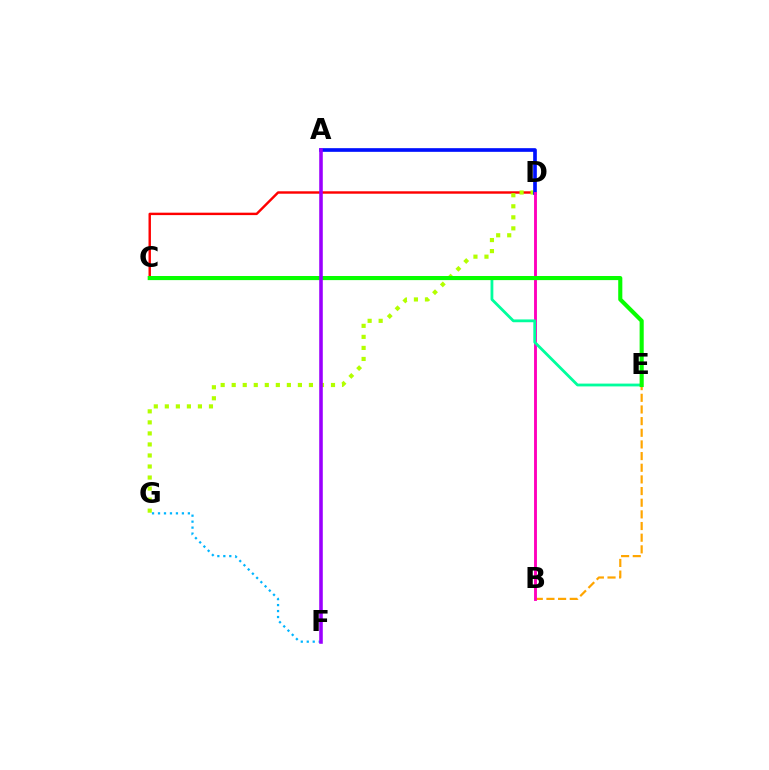{('C', 'D'): [{'color': '#ff0000', 'line_style': 'solid', 'thickness': 1.74}], ('D', 'G'): [{'color': '#b3ff00', 'line_style': 'dotted', 'thickness': 3.0}], ('B', 'E'): [{'color': '#ffa500', 'line_style': 'dashed', 'thickness': 1.58}], ('A', 'D'): [{'color': '#0010ff', 'line_style': 'solid', 'thickness': 2.64}], ('B', 'D'): [{'color': '#ff00bd', 'line_style': 'solid', 'thickness': 2.08}], ('C', 'E'): [{'color': '#00ff9d', 'line_style': 'solid', 'thickness': 2.02}, {'color': '#08ff00', 'line_style': 'solid', 'thickness': 2.96}], ('F', 'G'): [{'color': '#00b5ff', 'line_style': 'dotted', 'thickness': 1.62}], ('A', 'F'): [{'color': '#9b00ff', 'line_style': 'solid', 'thickness': 2.57}]}